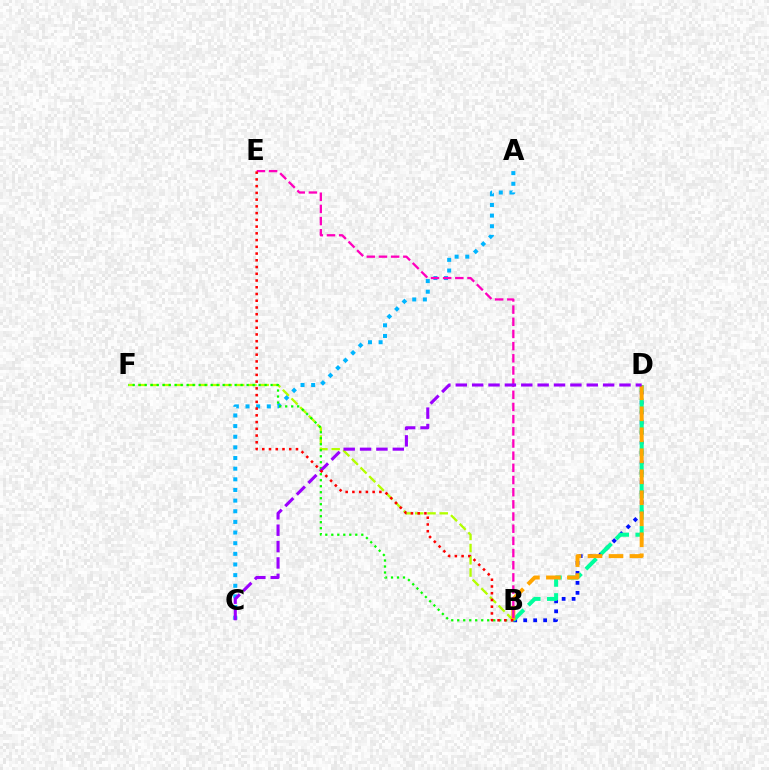{('B', 'F'): [{'color': '#b3ff00', 'line_style': 'dashed', 'thickness': 1.66}, {'color': '#08ff00', 'line_style': 'dotted', 'thickness': 1.63}], ('B', 'D'): [{'color': '#0010ff', 'line_style': 'dotted', 'thickness': 2.71}, {'color': '#00ff9d', 'line_style': 'dashed', 'thickness': 2.89}, {'color': '#ffa500', 'line_style': 'dashed', 'thickness': 2.85}], ('A', 'C'): [{'color': '#00b5ff', 'line_style': 'dotted', 'thickness': 2.89}], ('B', 'E'): [{'color': '#ff00bd', 'line_style': 'dashed', 'thickness': 1.65}, {'color': '#ff0000', 'line_style': 'dotted', 'thickness': 1.83}], ('C', 'D'): [{'color': '#9b00ff', 'line_style': 'dashed', 'thickness': 2.22}]}